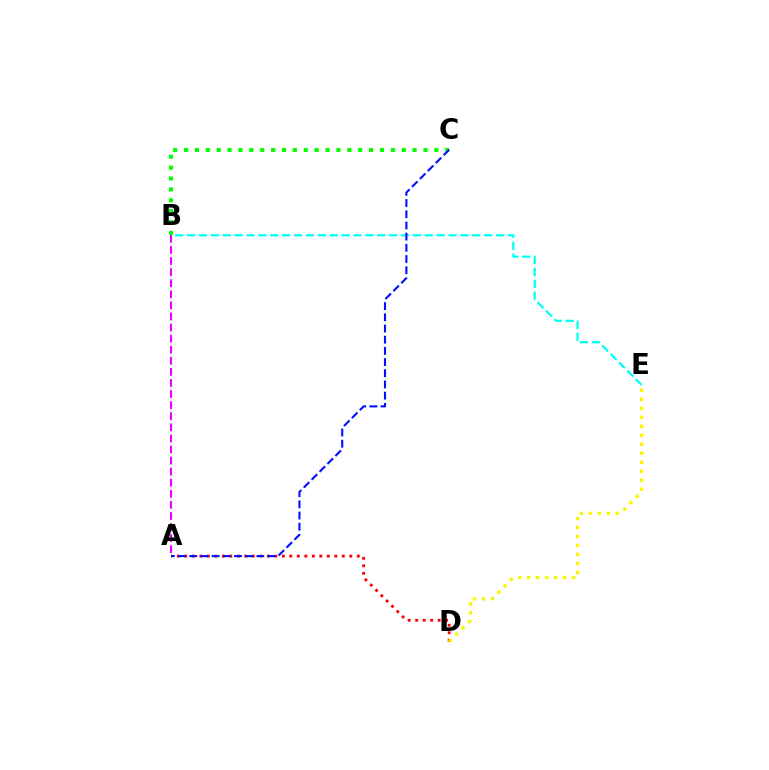{('B', 'C'): [{'color': '#08ff00', 'line_style': 'dotted', 'thickness': 2.96}], ('B', 'E'): [{'color': '#00fff6', 'line_style': 'dashed', 'thickness': 1.61}], ('A', 'D'): [{'color': '#ff0000', 'line_style': 'dotted', 'thickness': 2.04}], ('A', 'C'): [{'color': '#0010ff', 'line_style': 'dashed', 'thickness': 1.52}], ('A', 'B'): [{'color': '#ee00ff', 'line_style': 'dashed', 'thickness': 1.51}], ('D', 'E'): [{'color': '#fcf500', 'line_style': 'dotted', 'thickness': 2.44}]}